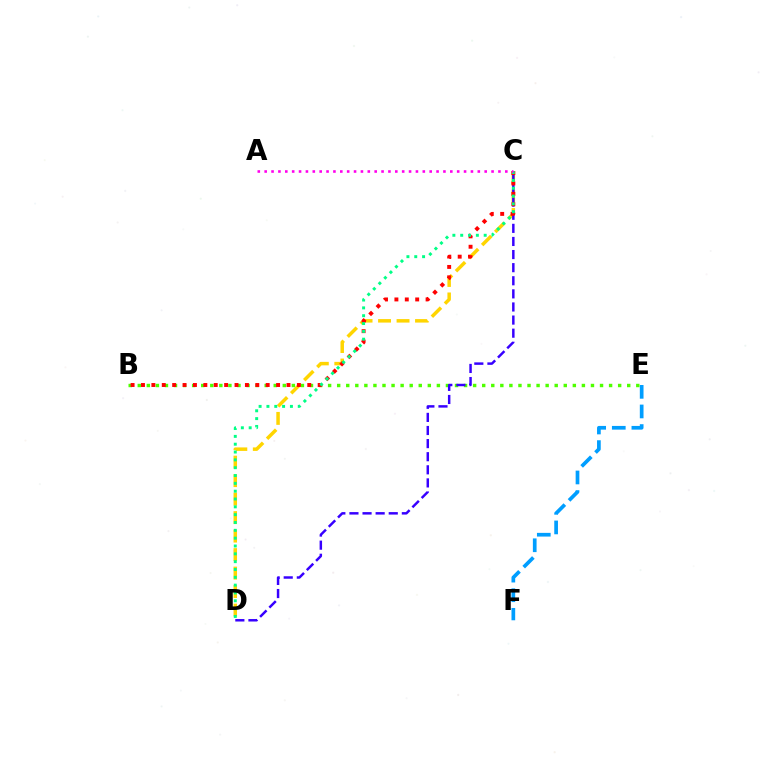{('C', 'D'): [{'color': '#ffd500', 'line_style': 'dashed', 'thickness': 2.51}, {'color': '#3700ff', 'line_style': 'dashed', 'thickness': 1.78}, {'color': '#00ff86', 'line_style': 'dotted', 'thickness': 2.13}], ('E', 'F'): [{'color': '#009eff', 'line_style': 'dashed', 'thickness': 2.66}], ('B', 'E'): [{'color': '#4fff00', 'line_style': 'dotted', 'thickness': 2.46}], ('B', 'C'): [{'color': '#ff0000', 'line_style': 'dotted', 'thickness': 2.82}], ('A', 'C'): [{'color': '#ff00ed', 'line_style': 'dotted', 'thickness': 1.87}]}